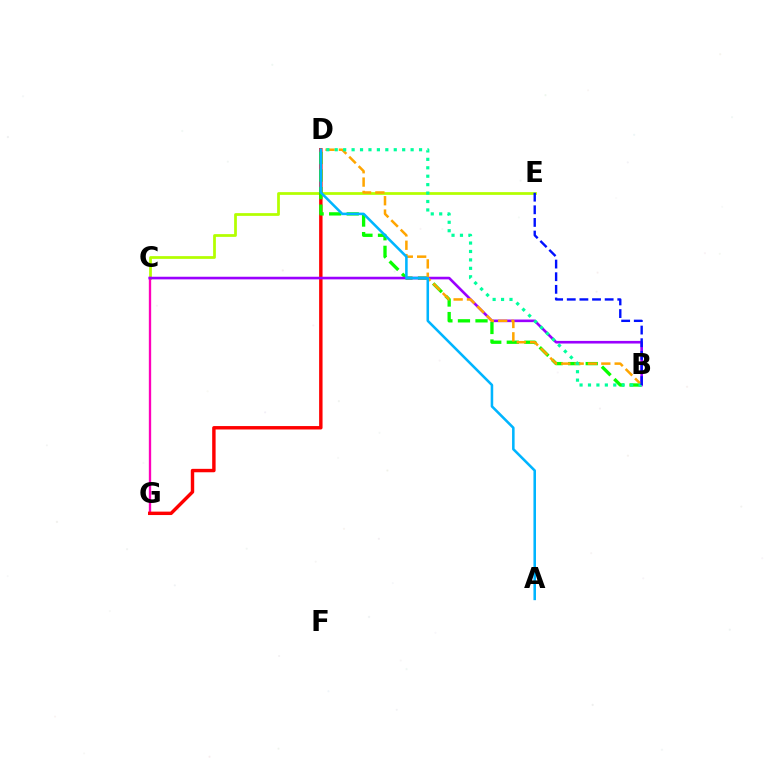{('C', 'E'): [{'color': '#b3ff00', 'line_style': 'solid', 'thickness': 1.98}], ('C', 'G'): [{'color': '#ff00bd', 'line_style': 'solid', 'thickness': 1.68}], ('D', 'G'): [{'color': '#ff0000', 'line_style': 'solid', 'thickness': 2.46}], ('B', 'D'): [{'color': '#08ff00', 'line_style': 'dashed', 'thickness': 2.39}, {'color': '#ffa500', 'line_style': 'dashed', 'thickness': 1.81}, {'color': '#00ff9d', 'line_style': 'dotted', 'thickness': 2.29}], ('B', 'C'): [{'color': '#9b00ff', 'line_style': 'solid', 'thickness': 1.89}], ('B', 'E'): [{'color': '#0010ff', 'line_style': 'dashed', 'thickness': 1.72}], ('A', 'D'): [{'color': '#00b5ff', 'line_style': 'solid', 'thickness': 1.84}]}